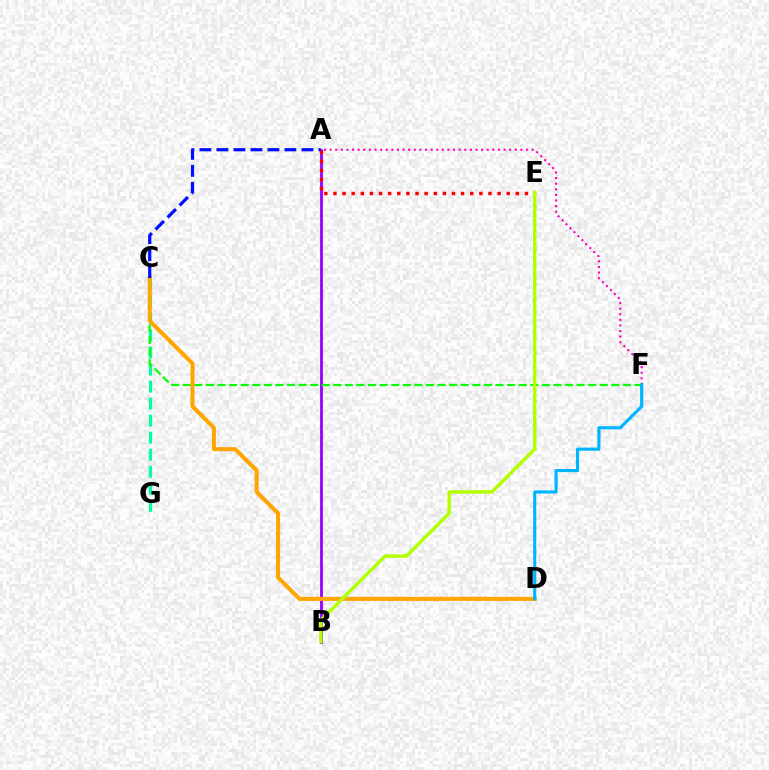{('A', 'B'): [{'color': '#9b00ff', 'line_style': 'solid', 'thickness': 2.03}], ('A', 'E'): [{'color': '#ff0000', 'line_style': 'dotted', 'thickness': 2.48}], ('C', 'G'): [{'color': '#00ff9d', 'line_style': 'dashed', 'thickness': 2.31}], ('C', 'F'): [{'color': '#08ff00', 'line_style': 'dashed', 'thickness': 1.57}], ('C', 'D'): [{'color': '#ffa500', 'line_style': 'solid', 'thickness': 2.9}], ('A', 'C'): [{'color': '#0010ff', 'line_style': 'dashed', 'thickness': 2.31}], ('A', 'F'): [{'color': '#ff00bd', 'line_style': 'dotted', 'thickness': 1.52}], ('D', 'F'): [{'color': '#00b5ff', 'line_style': 'solid', 'thickness': 2.26}], ('B', 'E'): [{'color': '#b3ff00', 'line_style': 'solid', 'thickness': 2.47}]}